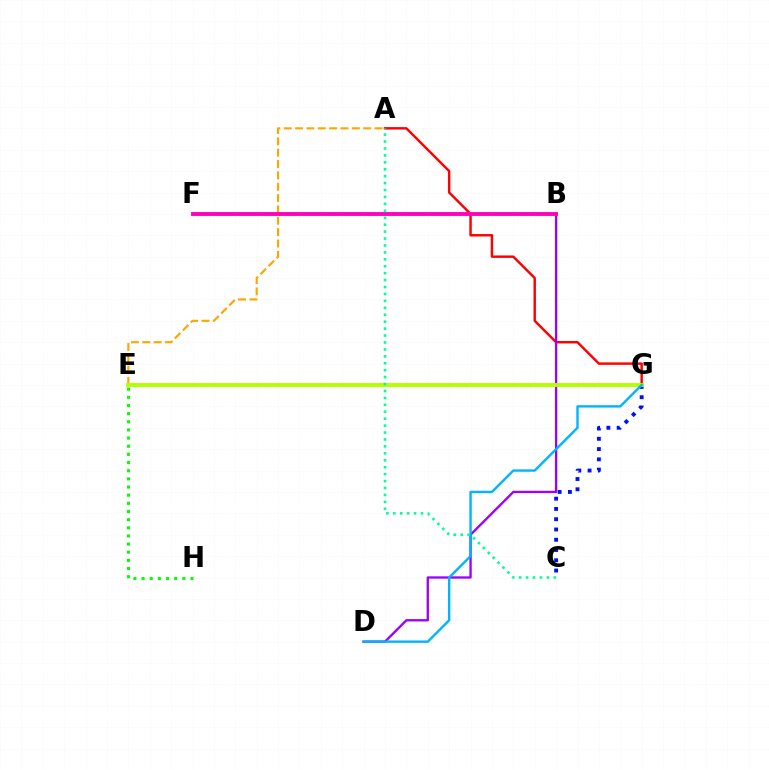{('A', 'G'): [{'color': '#ff0000', 'line_style': 'solid', 'thickness': 1.76}], ('A', 'E'): [{'color': '#ffa500', 'line_style': 'dashed', 'thickness': 1.54}], ('B', 'D'): [{'color': '#9b00ff', 'line_style': 'solid', 'thickness': 1.67}], ('C', 'G'): [{'color': '#0010ff', 'line_style': 'dotted', 'thickness': 2.79}], ('E', 'G'): [{'color': '#b3ff00', 'line_style': 'solid', 'thickness': 2.82}], ('E', 'H'): [{'color': '#08ff00', 'line_style': 'dotted', 'thickness': 2.22}], ('D', 'G'): [{'color': '#00b5ff', 'line_style': 'solid', 'thickness': 1.72}], ('B', 'F'): [{'color': '#ff00bd', 'line_style': 'solid', 'thickness': 2.79}], ('A', 'C'): [{'color': '#00ff9d', 'line_style': 'dotted', 'thickness': 1.88}]}